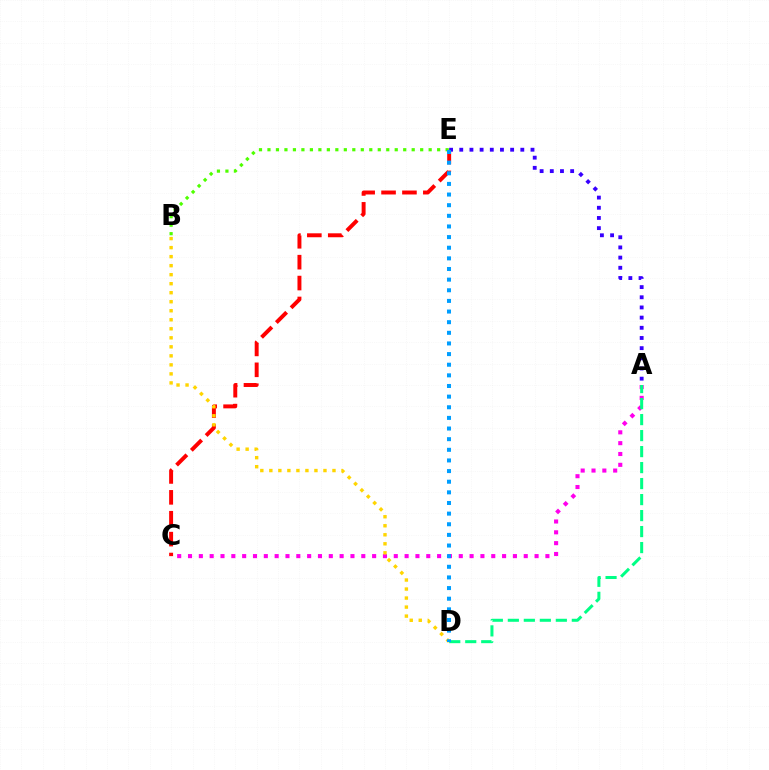{('C', 'E'): [{'color': '#ff0000', 'line_style': 'dashed', 'thickness': 2.84}], ('A', 'C'): [{'color': '#ff00ed', 'line_style': 'dotted', 'thickness': 2.94}], ('A', 'D'): [{'color': '#00ff86', 'line_style': 'dashed', 'thickness': 2.17}], ('A', 'E'): [{'color': '#3700ff', 'line_style': 'dotted', 'thickness': 2.76}], ('B', 'D'): [{'color': '#ffd500', 'line_style': 'dotted', 'thickness': 2.45}], ('B', 'E'): [{'color': '#4fff00', 'line_style': 'dotted', 'thickness': 2.31}], ('D', 'E'): [{'color': '#009eff', 'line_style': 'dotted', 'thickness': 2.89}]}